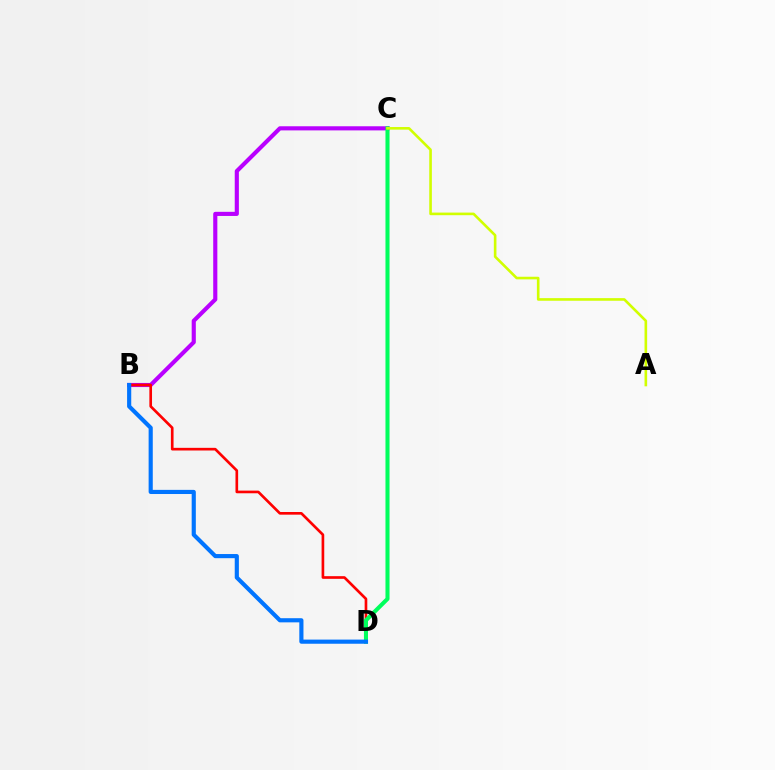{('B', 'C'): [{'color': '#b900ff', 'line_style': 'solid', 'thickness': 2.97}], ('B', 'D'): [{'color': '#ff0000', 'line_style': 'solid', 'thickness': 1.92}, {'color': '#0074ff', 'line_style': 'solid', 'thickness': 2.98}], ('C', 'D'): [{'color': '#00ff5c', 'line_style': 'solid', 'thickness': 2.92}], ('A', 'C'): [{'color': '#d1ff00', 'line_style': 'solid', 'thickness': 1.88}]}